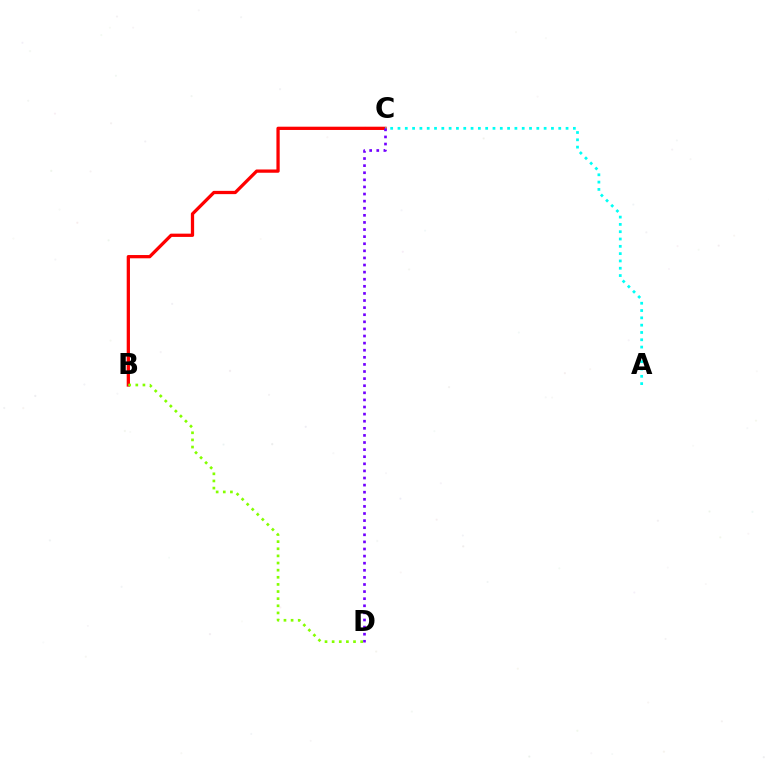{('B', 'C'): [{'color': '#ff0000', 'line_style': 'solid', 'thickness': 2.35}], ('B', 'D'): [{'color': '#84ff00', 'line_style': 'dotted', 'thickness': 1.94}], ('A', 'C'): [{'color': '#00fff6', 'line_style': 'dotted', 'thickness': 1.99}], ('C', 'D'): [{'color': '#7200ff', 'line_style': 'dotted', 'thickness': 1.93}]}